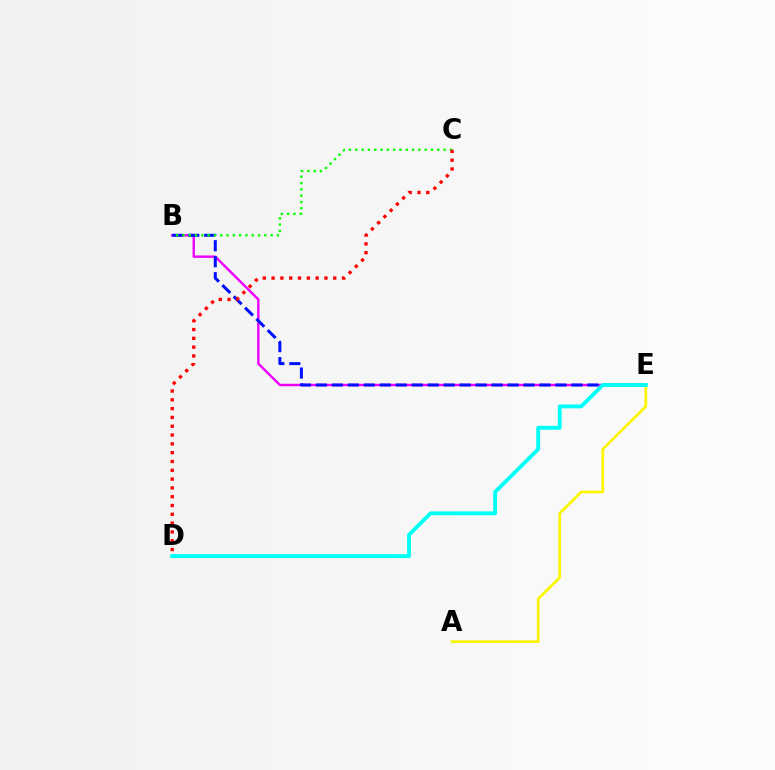{('B', 'E'): [{'color': '#ee00ff', 'line_style': 'solid', 'thickness': 1.75}, {'color': '#0010ff', 'line_style': 'dashed', 'thickness': 2.17}], ('A', 'E'): [{'color': '#fcf500', 'line_style': 'solid', 'thickness': 1.97}], ('B', 'C'): [{'color': '#08ff00', 'line_style': 'dotted', 'thickness': 1.71}], ('C', 'D'): [{'color': '#ff0000', 'line_style': 'dotted', 'thickness': 2.39}], ('D', 'E'): [{'color': '#00fff6', 'line_style': 'solid', 'thickness': 2.79}]}